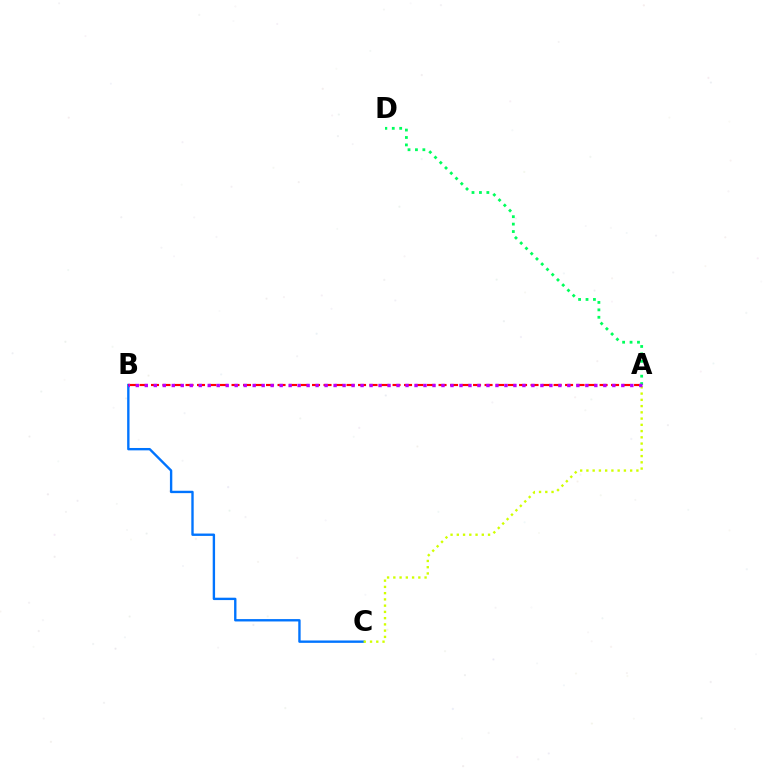{('B', 'C'): [{'color': '#0074ff', 'line_style': 'solid', 'thickness': 1.71}], ('A', 'B'): [{'color': '#ff0000', 'line_style': 'dashed', 'thickness': 1.56}, {'color': '#b900ff', 'line_style': 'dotted', 'thickness': 2.44}], ('A', 'C'): [{'color': '#d1ff00', 'line_style': 'dotted', 'thickness': 1.7}], ('A', 'D'): [{'color': '#00ff5c', 'line_style': 'dotted', 'thickness': 2.02}]}